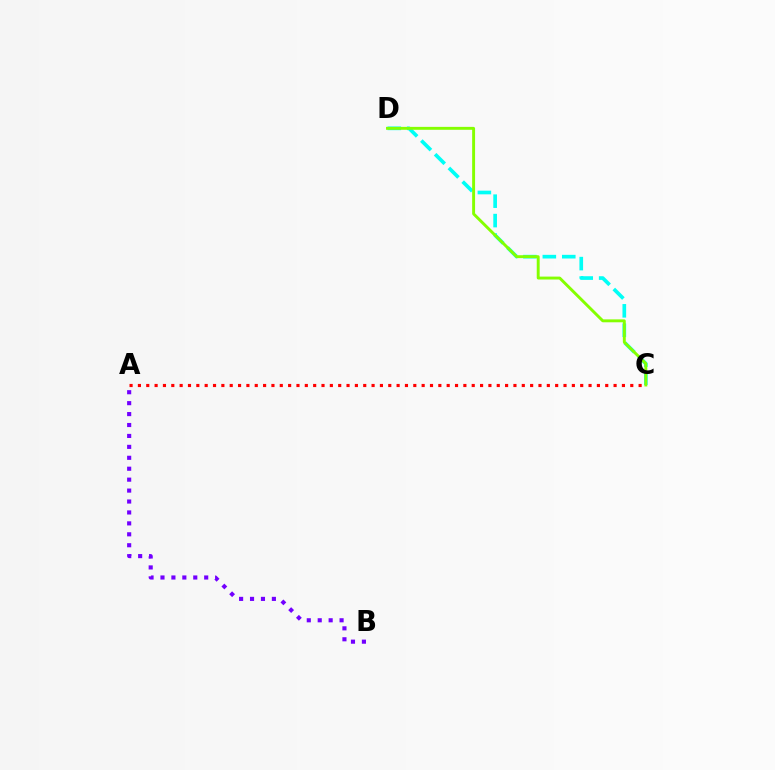{('A', 'B'): [{'color': '#7200ff', 'line_style': 'dotted', 'thickness': 2.97}], ('C', 'D'): [{'color': '#00fff6', 'line_style': 'dashed', 'thickness': 2.64}, {'color': '#84ff00', 'line_style': 'solid', 'thickness': 2.1}], ('A', 'C'): [{'color': '#ff0000', 'line_style': 'dotted', 'thickness': 2.27}]}